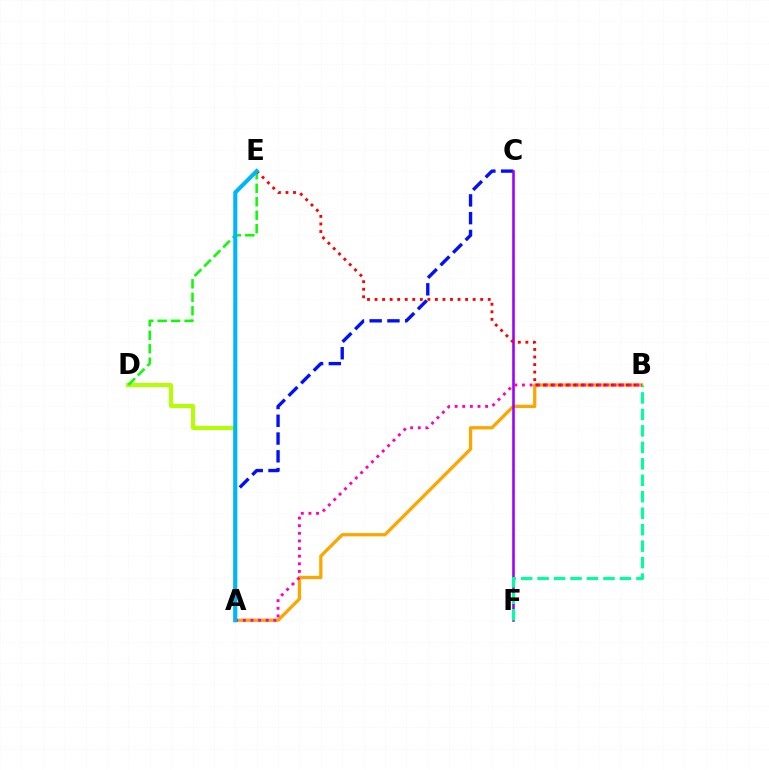{('A', 'C'): [{'color': '#0010ff', 'line_style': 'dashed', 'thickness': 2.41}], ('A', 'B'): [{'color': '#ffa500', 'line_style': 'solid', 'thickness': 2.36}, {'color': '#ff00bd', 'line_style': 'dotted', 'thickness': 2.07}], ('A', 'D'): [{'color': '#b3ff00', 'line_style': 'solid', 'thickness': 2.89}], ('C', 'F'): [{'color': '#9b00ff', 'line_style': 'solid', 'thickness': 1.86}], ('D', 'E'): [{'color': '#08ff00', 'line_style': 'dashed', 'thickness': 1.83}], ('B', 'F'): [{'color': '#00ff9d', 'line_style': 'dashed', 'thickness': 2.24}], ('B', 'E'): [{'color': '#ff0000', 'line_style': 'dotted', 'thickness': 2.05}], ('A', 'E'): [{'color': '#00b5ff', 'line_style': 'solid', 'thickness': 2.91}]}